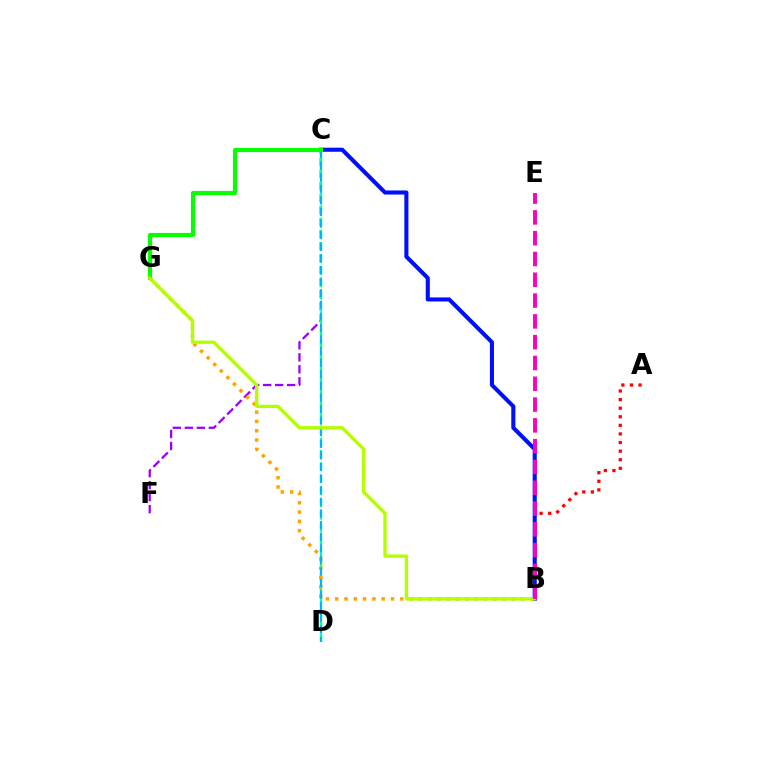{('A', 'B'): [{'color': '#ff0000', 'line_style': 'dotted', 'thickness': 2.33}], ('C', 'F'): [{'color': '#9b00ff', 'line_style': 'dashed', 'thickness': 1.63}], ('C', 'D'): [{'color': '#00ff9d', 'line_style': 'dashed', 'thickness': 1.66}, {'color': '#00b5ff', 'line_style': 'dashed', 'thickness': 1.57}], ('B', 'C'): [{'color': '#0010ff', 'line_style': 'solid', 'thickness': 2.94}], ('B', 'G'): [{'color': '#ffa500', 'line_style': 'dotted', 'thickness': 2.53}, {'color': '#b3ff00', 'line_style': 'solid', 'thickness': 2.39}], ('C', 'G'): [{'color': '#08ff00', 'line_style': 'solid', 'thickness': 2.98}], ('B', 'E'): [{'color': '#ff00bd', 'line_style': 'dashed', 'thickness': 2.83}]}